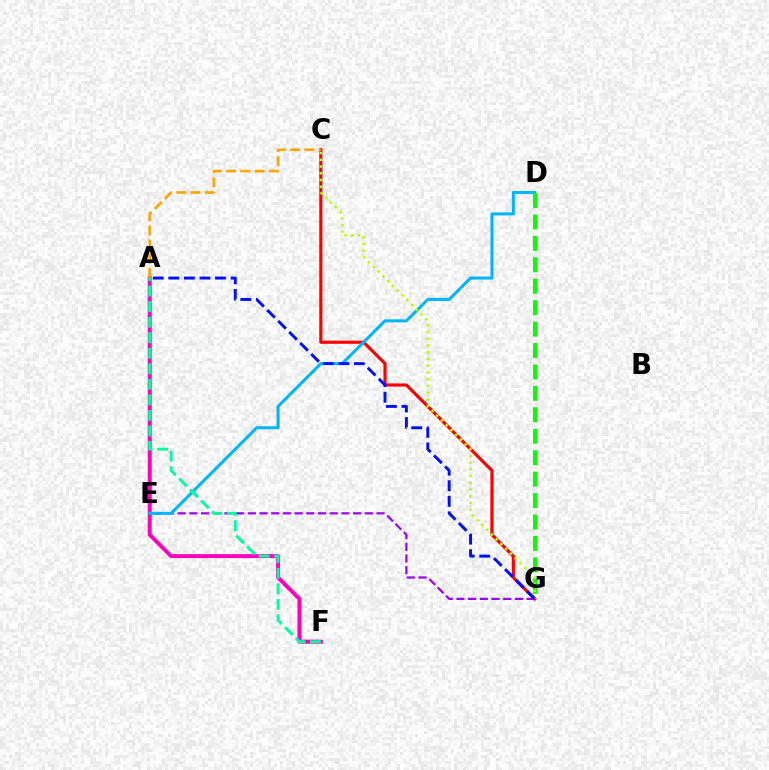{('A', 'F'): [{'color': '#ff00bd', 'line_style': 'solid', 'thickness': 2.85}, {'color': '#00ff9d', 'line_style': 'dashed', 'thickness': 2.11}], ('E', 'G'): [{'color': '#9b00ff', 'line_style': 'dashed', 'thickness': 1.59}], ('C', 'G'): [{'color': '#ff0000', 'line_style': 'solid', 'thickness': 2.27}, {'color': '#b3ff00', 'line_style': 'dotted', 'thickness': 1.83}], ('D', 'E'): [{'color': '#00b5ff', 'line_style': 'solid', 'thickness': 2.18}], ('A', 'C'): [{'color': '#ffa500', 'line_style': 'dashed', 'thickness': 1.93}], ('D', 'G'): [{'color': '#08ff00', 'line_style': 'dashed', 'thickness': 2.91}], ('A', 'G'): [{'color': '#0010ff', 'line_style': 'dashed', 'thickness': 2.12}]}